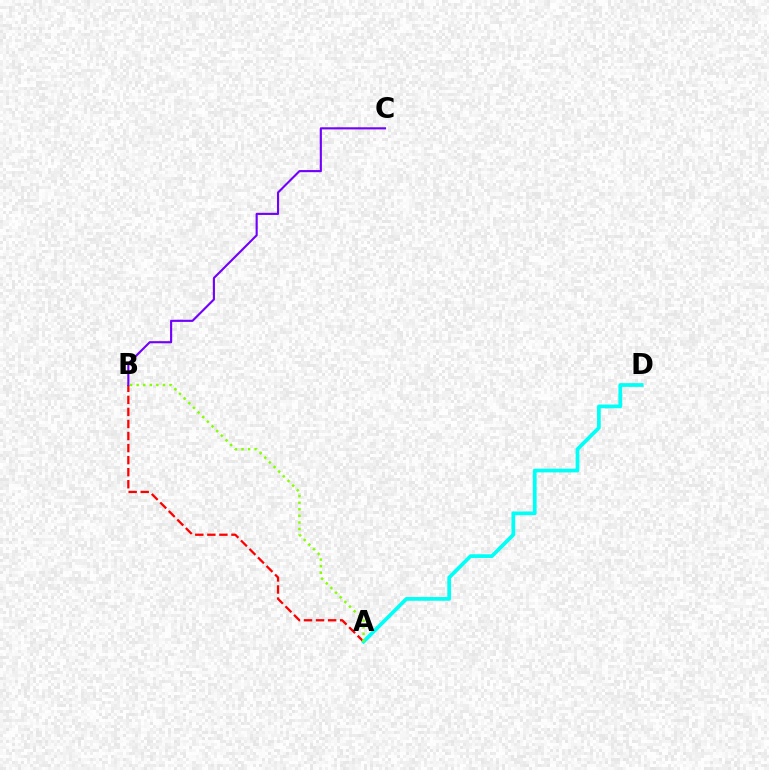{('A', 'B'): [{'color': '#ff0000', 'line_style': 'dashed', 'thickness': 1.64}, {'color': '#84ff00', 'line_style': 'dotted', 'thickness': 1.79}], ('B', 'C'): [{'color': '#7200ff', 'line_style': 'solid', 'thickness': 1.53}], ('A', 'D'): [{'color': '#00fff6', 'line_style': 'solid', 'thickness': 2.68}]}